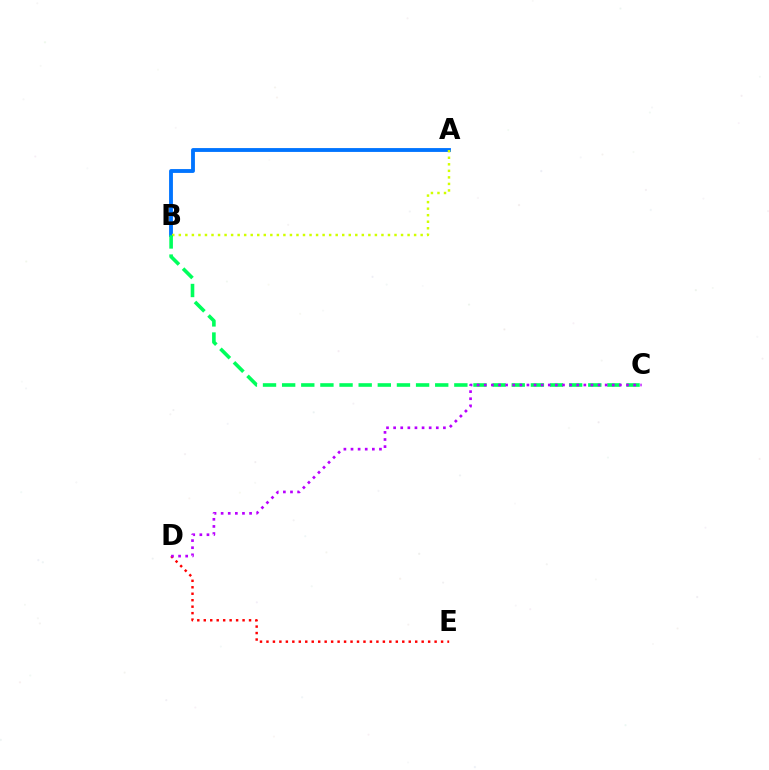{('A', 'B'): [{'color': '#0074ff', 'line_style': 'solid', 'thickness': 2.77}, {'color': '#d1ff00', 'line_style': 'dotted', 'thickness': 1.78}], ('B', 'C'): [{'color': '#00ff5c', 'line_style': 'dashed', 'thickness': 2.6}], ('D', 'E'): [{'color': '#ff0000', 'line_style': 'dotted', 'thickness': 1.76}], ('C', 'D'): [{'color': '#b900ff', 'line_style': 'dotted', 'thickness': 1.93}]}